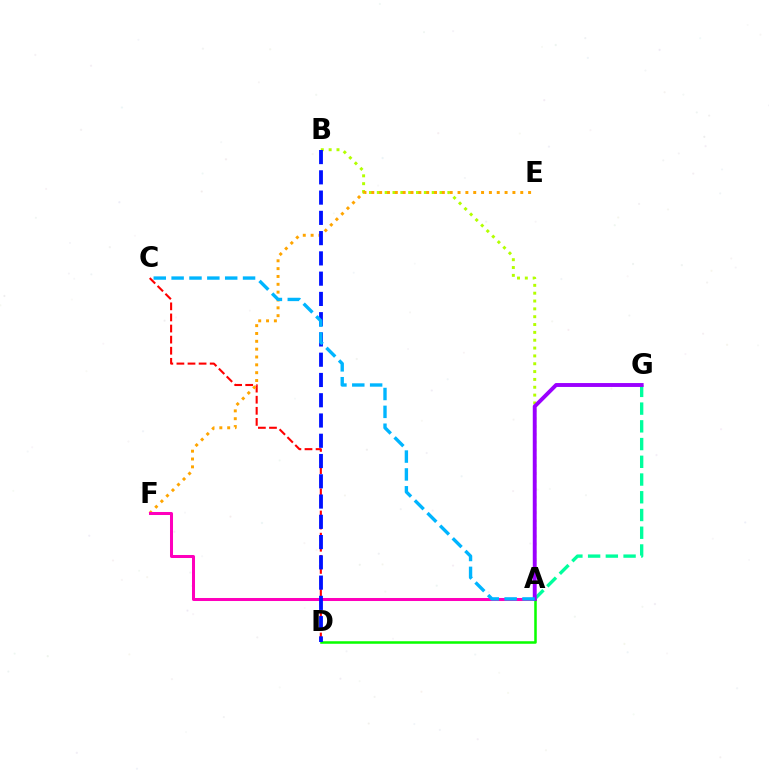{('C', 'D'): [{'color': '#ff0000', 'line_style': 'dashed', 'thickness': 1.51}], ('A', 'B'): [{'color': '#b3ff00', 'line_style': 'dotted', 'thickness': 2.13}], ('E', 'F'): [{'color': '#ffa500', 'line_style': 'dotted', 'thickness': 2.13}], ('A', 'F'): [{'color': '#ff00bd', 'line_style': 'solid', 'thickness': 2.17}], ('A', 'D'): [{'color': '#08ff00', 'line_style': 'solid', 'thickness': 1.82}], ('A', 'G'): [{'color': '#00ff9d', 'line_style': 'dashed', 'thickness': 2.41}, {'color': '#9b00ff', 'line_style': 'solid', 'thickness': 2.8}], ('B', 'D'): [{'color': '#0010ff', 'line_style': 'dashed', 'thickness': 2.75}], ('A', 'C'): [{'color': '#00b5ff', 'line_style': 'dashed', 'thickness': 2.43}]}